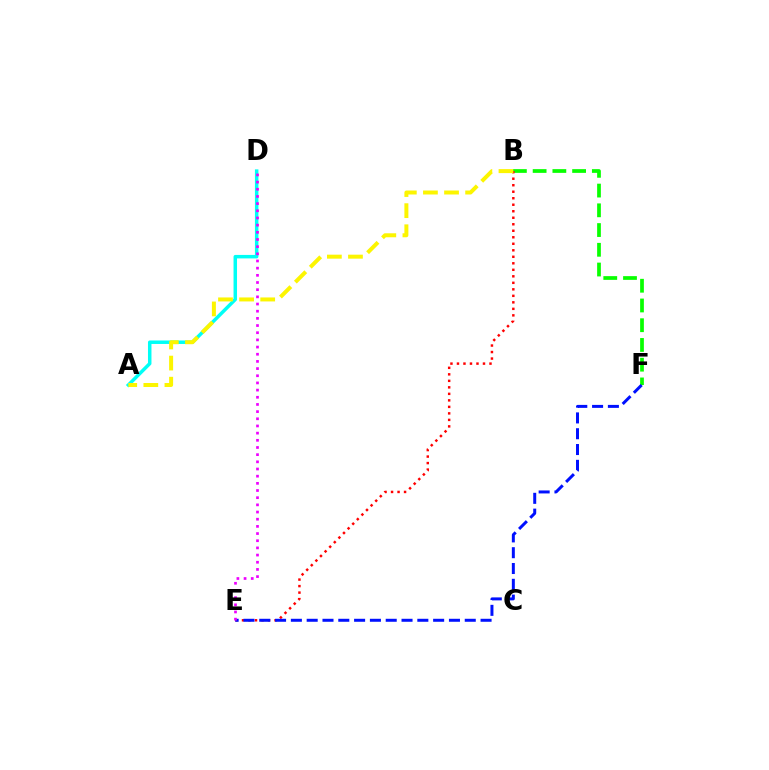{('B', 'F'): [{'color': '#08ff00', 'line_style': 'dashed', 'thickness': 2.68}], ('A', 'D'): [{'color': '#00fff6', 'line_style': 'solid', 'thickness': 2.51}], ('B', 'E'): [{'color': '#ff0000', 'line_style': 'dotted', 'thickness': 1.77}], ('E', 'F'): [{'color': '#0010ff', 'line_style': 'dashed', 'thickness': 2.15}], ('A', 'B'): [{'color': '#fcf500', 'line_style': 'dashed', 'thickness': 2.87}], ('D', 'E'): [{'color': '#ee00ff', 'line_style': 'dotted', 'thickness': 1.95}]}